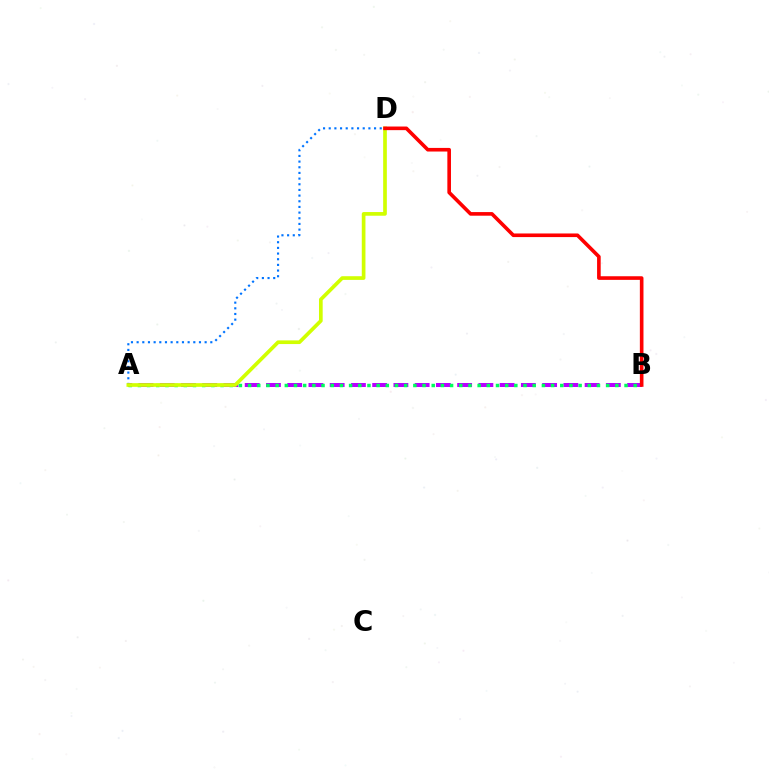{('A', 'D'): [{'color': '#0074ff', 'line_style': 'dotted', 'thickness': 1.54}, {'color': '#d1ff00', 'line_style': 'solid', 'thickness': 2.65}], ('A', 'B'): [{'color': '#b900ff', 'line_style': 'dashed', 'thickness': 2.89}, {'color': '#00ff5c', 'line_style': 'dotted', 'thickness': 2.49}], ('B', 'D'): [{'color': '#ff0000', 'line_style': 'solid', 'thickness': 2.61}]}